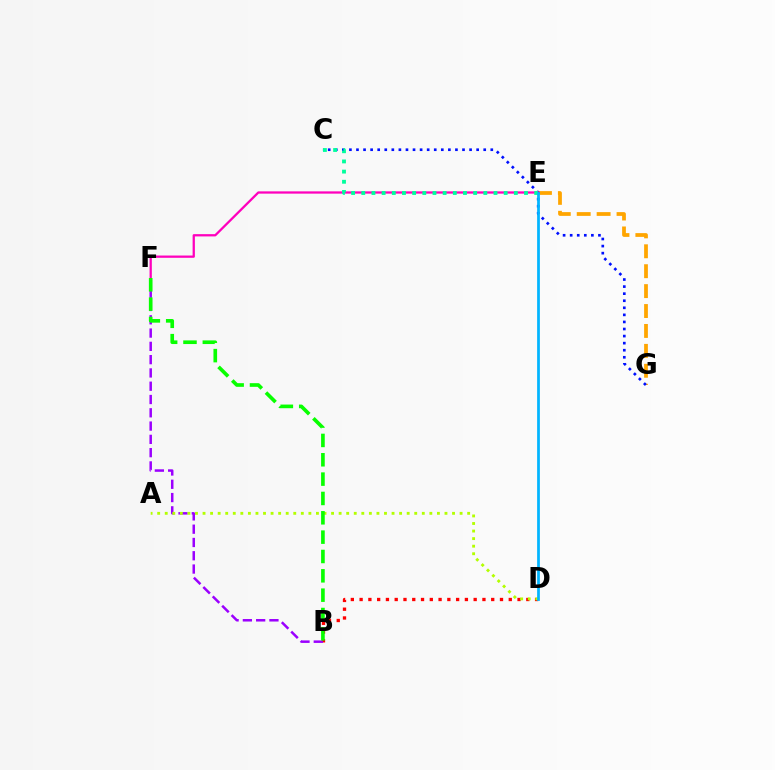{('B', 'D'): [{'color': '#ff0000', 'line_style': 'dotted', 'thickness': 2.38}], ('B', 'F'): [{'color': '#9b00ff', 'line_style': 'dashed', 'thickness': 1.81}, {'color': '#08ff00', 'line_style': 'dashed', 'thickness': 2.63}], ('A', 'D'): [{'color': '#b3ff00', 'line_style': 'dotted', 'thickness': 2.05}], ('E', 'G'): [{'color': '#ffa500', 'line_style': 'dashed', 'thickness': 2.71}], ('C', 'G'): [{'color': '#0010ff', 'line_style': 'dotted', 'thickness': 1.92}], ('E', 'F'): [{'color': '#ff00bd', 'line_style': 'solid', 'thickness': 1.64}], ('C', 'E'): [{'color': '#00ff9d', 'line_style': 'dotted', 'thickness': 2.76}], ('D', 'E'): [{'color': '#00b5ff', 'line_style': 'solid', 'thickness': 1.98}]}